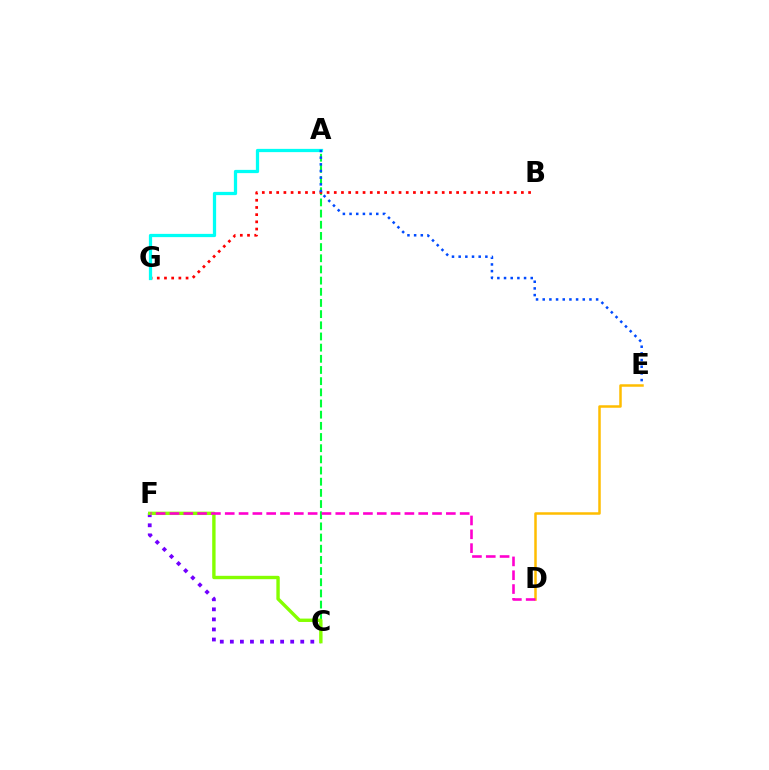{('A', 'C'): [{'color': '#00ff39', 'line_style': 'dashed', 'thickness': 1.52}], ('B', 'G'): [{'color': '#ff0000', 'line_style': 'dotted', 'thickness': 1.96}], ('A', 'G'): [{'color': '#00fff6', 'line_style': 'solid', 'thickness': 2.34}], ('C', 'F'): [{'color': '#7200ff', 'line_style': 'dotted', 'thickness': 2.73}, {'color': '#84ff00', 'line_style': 'solid', 'thickness': 2.43}], ('D', 'E'): [{'color': '#ffbd00', 'line_style': 'solid', 'thickness': 1.8}], ('A', 'E'): [{'color': '#004bff', 'line_style': 'dotted', 'thickness': 1.81}], ('D', 'F'): [{'color': '#ff00cf', 'line_style': 'dashed', 'thickness': 1.88}]}